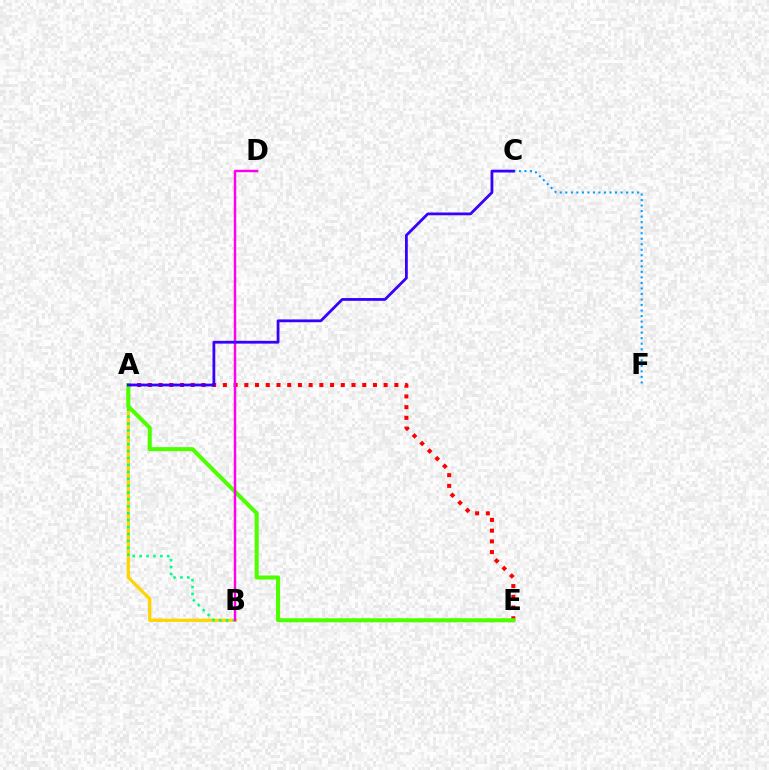{('A', 'B'): [{'color': '#ffd500', 'line_style': 'solid', 'thickness': 2.35}, {'color': '#00ff86', 'line_style': 'dotted', 'thickness': 1.88}], ('A', 'E'): [{'color': '#ff0000', 'line_style': 'dotted', 'thickness': 2.91}, {'color': '#4fff00', 'line_style': 'solid', 'thickness': 2.93}], ('C', 'F'): [{'color': '#009eff', 'line_style': 'dotted', 'thickness': 1.5}], ('B', 'D'): [{'color': '#ff00ed', 'line_style': 'solid', 'thickness': 1.77}], ('A', 'C'): [{'color': '#3700ff', 'line_style': 'solid', 'thickness': 2.01}]}